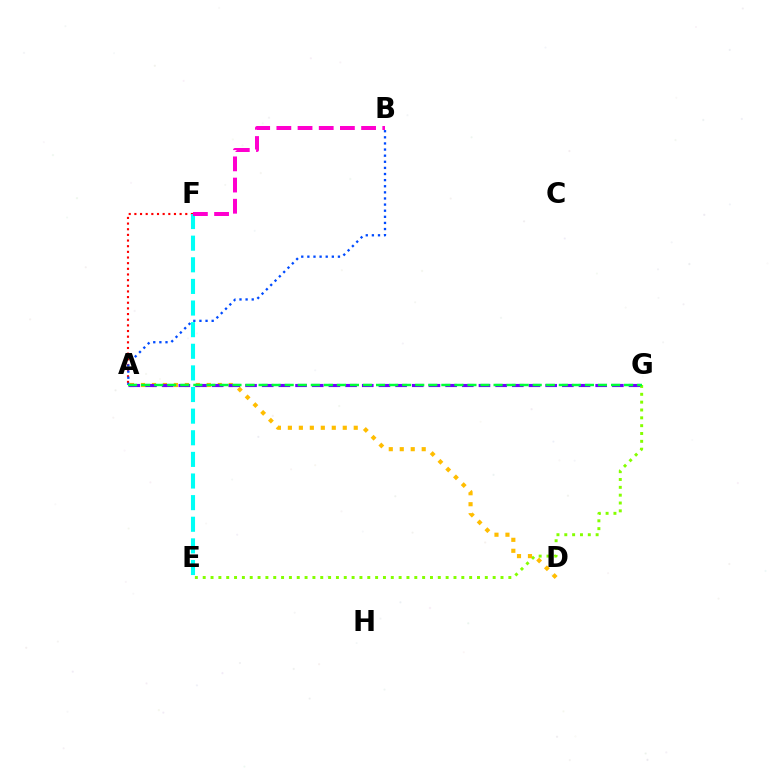{('A', 'F'): [{'color': '#ff0000', 'line_style': 'dotted', 'thickness': 1.54}], ('E', 'G'): [{'color': '#84ff00', 'line_style': 'dotted', 'thickness': 2.13}], ('A', 'B'): [{'color': '#004bff', 'line_style': 'dotted', 'thickness': 1.66}], ('A', 'D'): [{'color': '#ffbd00', 'line_style': 'dotted', 'thickness': 2.98}], ('E', 'F'): [{'color': '#00fff6', 'line_style': 'dashed', 'thickness': 2.94}], ('B', 'F'): [{'color': '#ff00cf', 'line_style': 'dashed', 'thickness': 2.88}], ('A', 'G'): [{'color': '#7200ff', 'line_style': 'dashed', 'thickness': 2.27}, {'color': '#00ff39', 'line_style': 'dashed', 'thickness': 1.77}]}